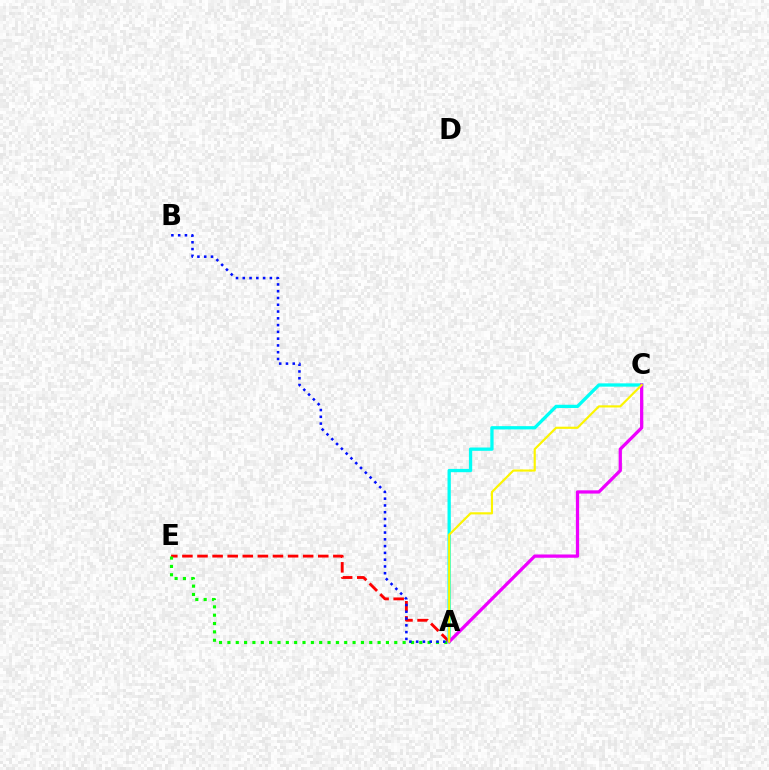{('A', 'E'): [{'color': '#ff0000', 'line_style': 'dashed', 'thickness': 2.05}, {'color': '#08ff00', 'line_style': 'dotted', 'thickness': 2.27}], ('A', 'C'): [{'color': '#00fff6', 'line_style': 'solid', 'thickness': 2.37}, {'color': '#ee00ff', 'line_style': 'solid', 'thickness': 2.35}, {'color': '#fcf500', 'line_style': 'solid', 'thickness': 1.56}], ('A', 'B'): [{'color': '#0010ff', 'line_style': 'dotted', 'thickness': 1.84}]}